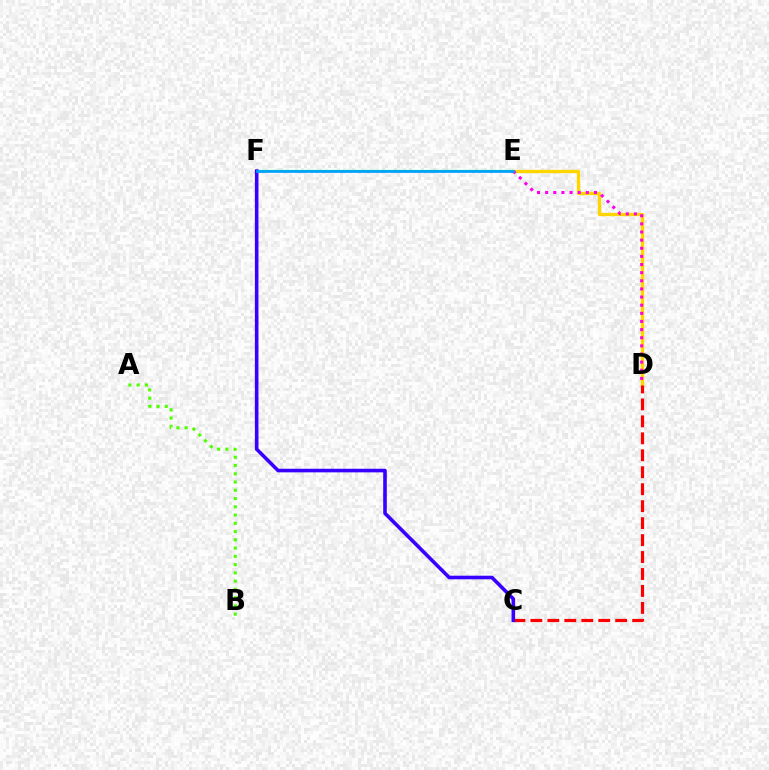{('D', 'E'): [{'color': '#ffd500', 'line_style': 'solid', 'thickness': 2.41}, {'color': '#ff00ed', 'line_style': 'dotted', 'thickness': 2.21}], ('E', 'F'): [{'color': '#00ff86', 'line_style': 'solid', 'thickness': 1.6}, {'color': '#009eff', 'line_style': 'solid', 'thickness': 1.93}], ('C', 'D'): [{'color': '#ff0000', 'line_style': 'dashed', 'thickness': 2.3}], ('C', 'F'): [{'color': '#3700ff', 'line_style': 'solid', 'thickness': 2.59}], ('A', 'B'): [{'color': '#4fff00', 'line_style': 'dotted', 'thickness': 2.24}]}